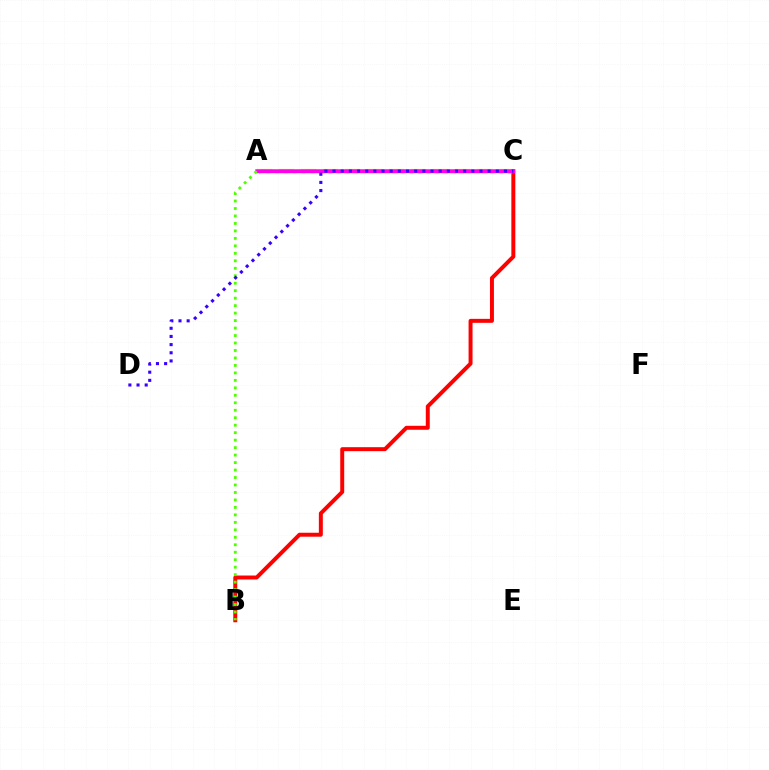{('A', 'C'): [{'color': '#ffd500', 'line_style': 'dashed', 'thickness': 2.99}, {'color': '#009eff', 'line_style': 'solid', 'thickness': 2.55}, {'color': '#00ff86', 'line_style': 'dotted', 'thickness': 2.43}, {'color': '#ff00ed', 'line_style': 'solid', 'thickness': 2.38}], ('B', 'C'): [{'color': '#ff0000', 'line_style': 'solid', 'thickness': 2.85}], ('A', 'B'): [{'color': '#4fff00', 'line_style': 'dotted', 'thickness': 2.03}], ('C', 'D'): [{'color': '#3700ff', 'line_style': 'dotted', 'thickness': 2.22}]}